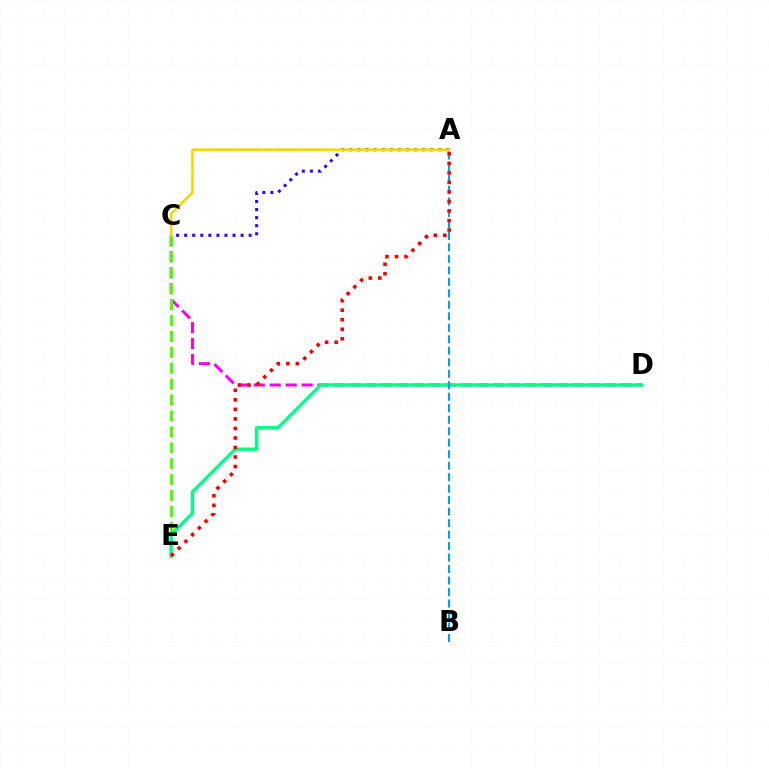{('C', 'D'): [{'color': '#ff00ed', 'line_style': 'dashed', 'thickness': 2.17}], ('C', 'E'): [{'color': '#4fff00', 'line_style': 'dashed', 'thickness': 2.16}], ('A', 'C'): [{'color': '#3700ff', 'line_style': 'dotted', 'thickness': 2.19}, {'color': '#ffd500', 'line_style': 'solid', 'thickness': 1.9}], ('D', 'E'): [{'color': '#00ff86', 'line_style': 'solid', 'thickness': 2.42}], ('A', 'B'): [{'color': '#009eff', 'line_style': 'dashed', 'thickness': 1.56}], ('A', 'E'): [{'color': '#ff0000', 'line_style': 'dotted', 'thickness': 2.59}]}